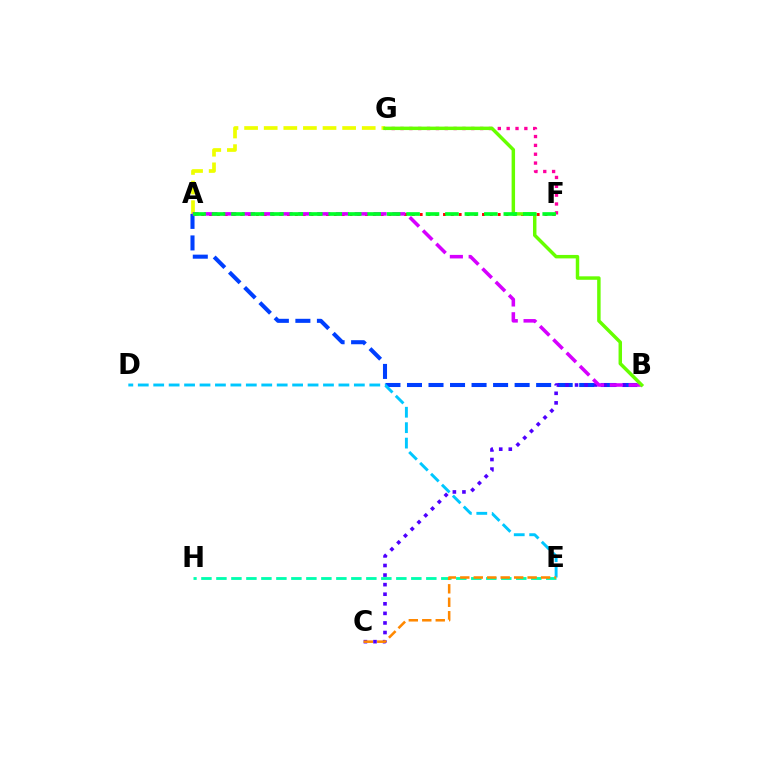{('A', 'G'): [{'color': '#eeff00', 'line_style': 'dashed', 'thickness': 2.66}], ('A', 'F'): [{'color': '#ff0000', 'line_style': 'dotted', 'thickness': 2.12}, {'color': '#00ff27', 'line_style': 'dashed', 'thickness': 2.64}], ('F', 'G'): [{'color': '#ff00a0', 'line_style': 'dotted', 'thickness': 2.4}], ('A', 'B'): [{'color': '#003fff', 'line_style': 'dashed', 'thickness': 2.92}, {'color': '#d600ff', 'line_style': 'dashed', 'thickness': 2.55}], ('B', 'C'): [{'color': '#4f00ff', 'line_style': 'dotted', 'thickness': 2.6}], ('E', 'H'): [{'color': '#00ffaf', 'line_style': 'dashed', 'thickness': 2.04}], ('B', 'G'): [{'color': '#66ff00', 'line_style': 'solid', 'thickness': 2.49}], ('D', 'E'): [{'color': '#00c7ff', 'line_style': 'dashed', 'thickness': 2.1}], ('C', 'E'): [{'color': '#ff8800', 'line_style': 'dashed', 'thickness': 1.83}]}